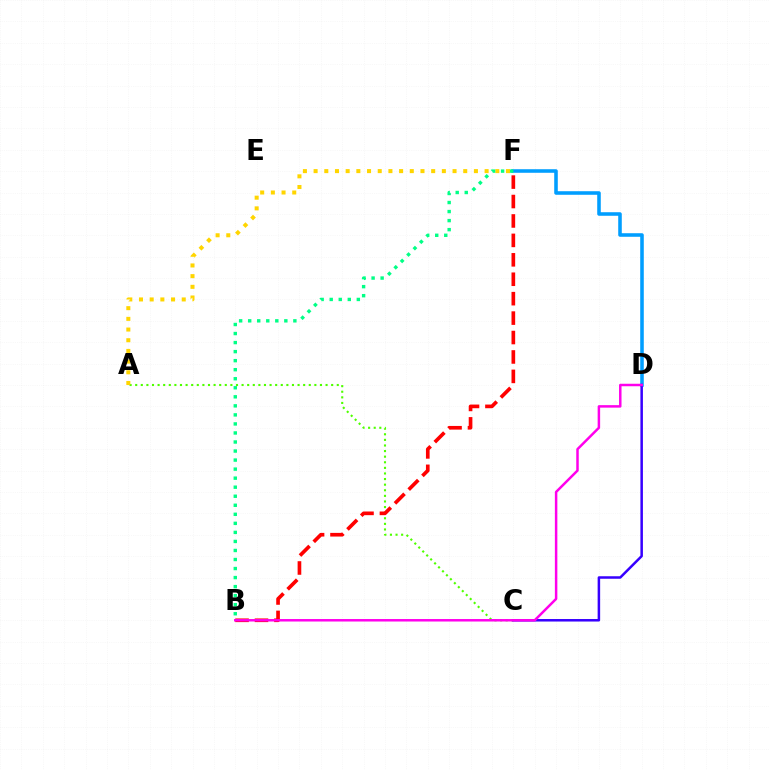{('D', 'F'): [{'color': '#009eff', 'line_style': 'solid', 'thickness': 2.57}], ('A', 'C'): [{'color': '#4fff00', 'line_style': 'dotted', 'thickness': 1.52}], ('C', 'D'): [{'color': '#3700ff', 'line_style': 'solid', 'thickness': 1.81}], ('A', 'F'): [{'color': '#ffd500', 'line_style': 'dotted', 'thickness': 2.9}], ('B', 'F'): [{'color': '#ff0000', 'line_style': 'dashed', 'thickness': 2.64}, {'color': '#00ff86', 'line_style': 'dotted', 'thickness': 2.46}], ('B', 'D'): [{'color': '#ff00ed', 'line_style': 'solid', 'thickness': 1.79}]}